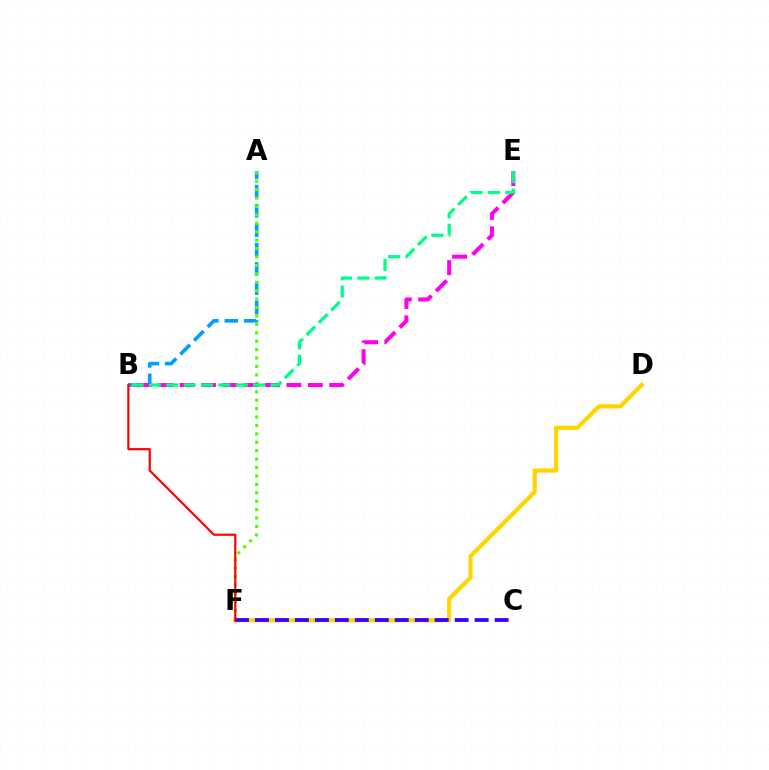{('A', 'B'): [{'color': '#009eff', 'line_style': 'dashed', 'thickness': 2.63}], ('A', 'F'): [{'color': '#4fff00', 'line_style': 'dotted', 'thickness': 2.29}], ('D', 'F'): [{'color': '#ffd500', 'line_style': 'solid', 'thickness': 3.0}], ('B', 'E'): [{'color': '#ff00ed', 'line_style': 'dashed', 'thickness': 2.9}, {'color': '#00ff86', 'line_style': 'dashed', 'thickness': 2.36}], ('C', 'F'): [{'color': '#3700ff', 'line_style': 'dashed', 'thickness': 2.71}], ('B', 'F'): [{'color': '#ff0000', 'line_style': 'solid', 'thickness': 1.57}]}